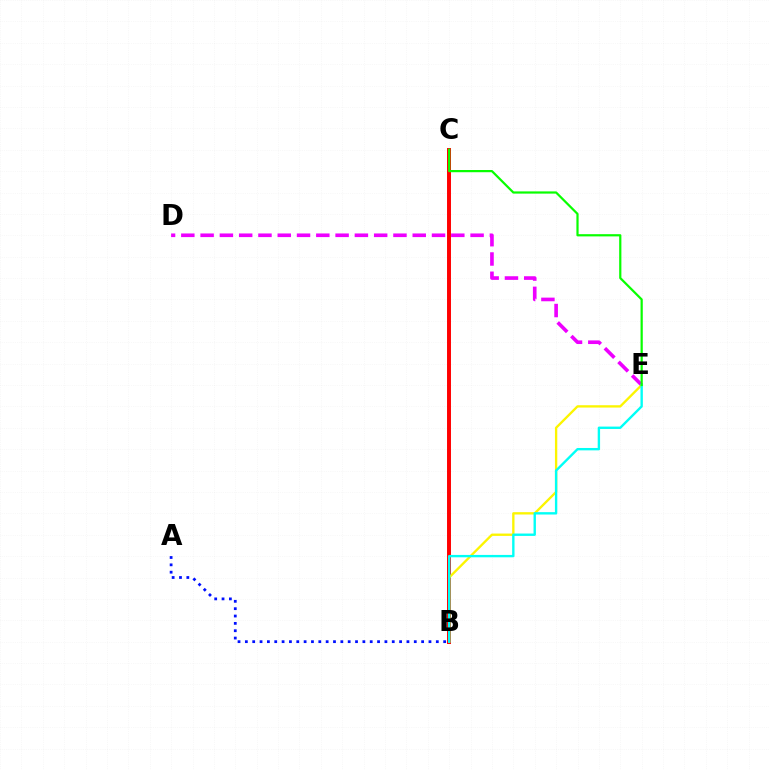{('A', 'B'): [{'color': '#0010ff', 'line_style': 'dotted', 'thickness': 2.0}], ('B', 'C'): [{'color': '#ff0000', 'line_style': 'solid', 'thickness': 2.84}], ('D', 'E'): [{'color': '#ee00ff', 'line_style': 'dashed', 'thickness': 2.62}], ('B', 'E'): [{'color': '#fcf500', 'line_style': 'solid', 'thickness': 1.68}, {'color': '#00fff6', 'line_style': 'solid', 'thickness': 1.71}], ('C', 'E'): [{'color': '#08ff00', 'line_style': 'solid', 'thickness': 1.59}]}